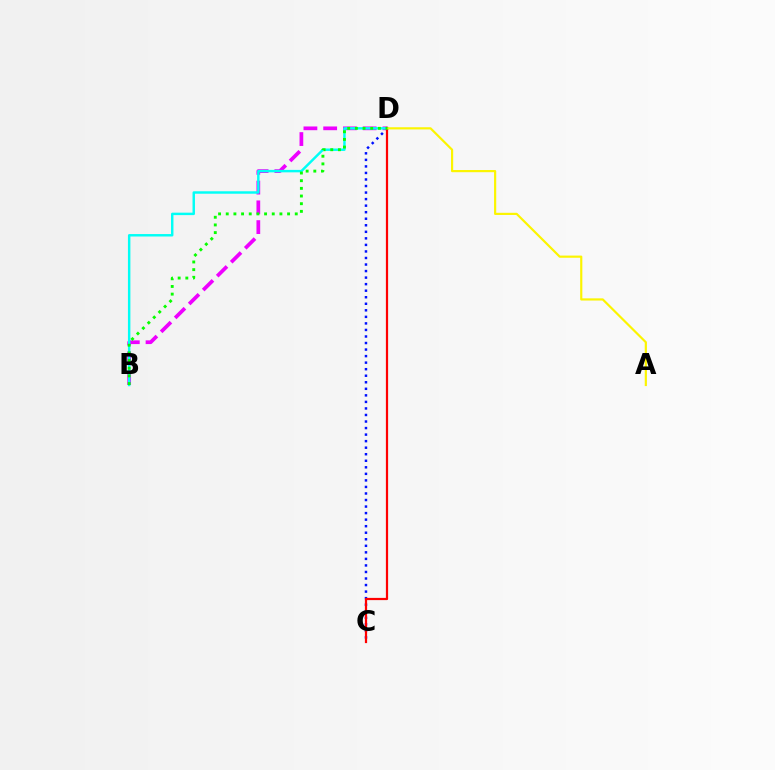{('C', 'D'): [{'color': '#0010ff', 'line_style': 'dotted', 'thickness': 1.78}, {'color': '#ff0000', 'line_style': 'solid', 'thickness': 1.61}], ('B', 'D'): [{'color': '#ee00ff', 'line_style': 'dashed', 'thickness': 2.68}, {'color': '#00fff6', 'line_style': 'solid', 'thickness': 1.76}, {'color': '#08ff00', 'line_style': 'dotted', 'thickness': 2.08}], ('A', 'D'): [{'color': '#fcf500', 'line_style': 'solid', 'thickness': 1.57}]}